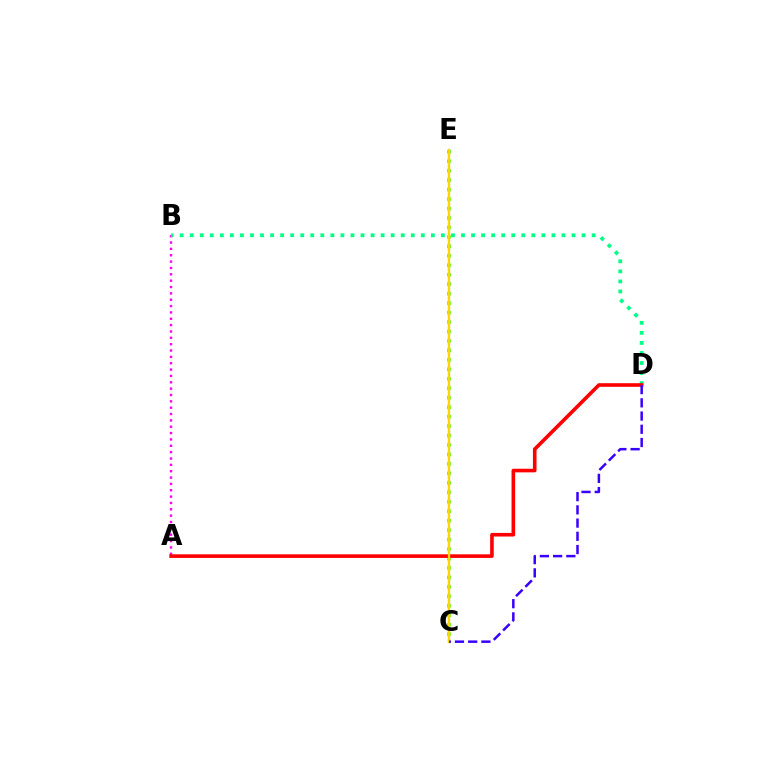{('C', 'E'): [{'color': '#4fff00', 'line_style': 'dotted', 'thickness': 2.57}, {'color': '#009eff', 'line_style': 'solid', 'thickness': 1.52}, {'color': '#ffd500', 'line_style': 'solid', 'thickness': 1.64}], ('A', 'B'): [{'color': '#ff00ed', 'line_style': 'dotted', 'thickness': 1.73}], ('B', 'D'): [{'color': '#00ff86', 'line_style': 'dotted', 'thickness': 2.73}], ('A', 'D'): [{'color': '#ff0000', 'line_style': 'solid', 'thickness': 2.6}], ('C', 'D'): [{'color': '#3700ff', 'line_style': 'dashed', 'thickness': 1.8}]}